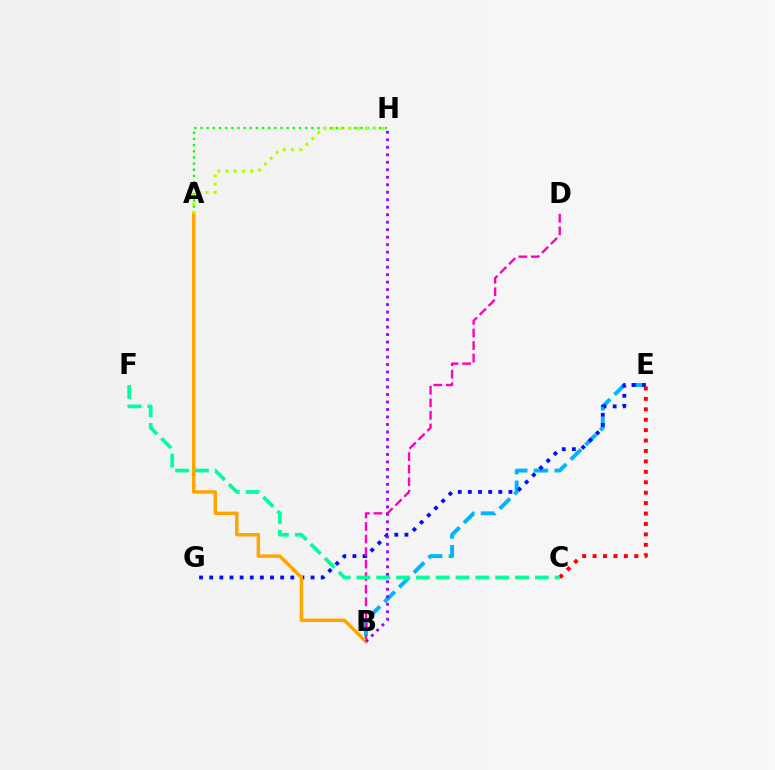{('B', 'E'): [{'color': '#00b5ff', 'line_style': 'dashed', 'thickness': 2.82}], ('E', 'G'): [{'color': '#0010ff', 'line_style': 'dotted', 'thickness': 2.75}], ('A', 'H'): [{'color': '#08ff00', 'line_style': 'dotted', 'thickness': 1.67}, {'color': '#b3ff00', 'line_style': 'dotted', 'thickness': 2.25}], ('B', 'D'): [{'color': '#ff00bd', 'line_style': 'dashed', 'thickness': 1.7}], ('A', 'B'): [{'color': '#ffa500', 'line_style': 'solid', 'thickness': 2.49}], ('C', 'E'): [{'color': '#ff0000', 'line_style': 'dotted', 'thickness': 2.83}], ('C', 'F'): [{'color': '#00ff9d', 'line_style': 'dashed', 'thickness': 2.69}], ('B', 'H'): [{'color': '#9b00ff', 'line_style': 'dotted', 'thickness': 2.04}]}